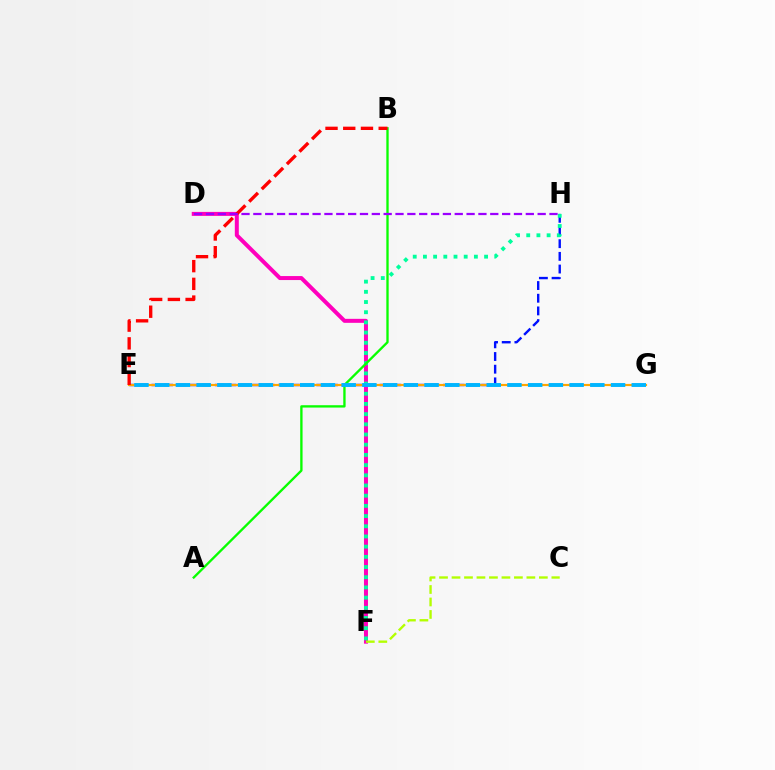{('D', 'F'): [{'color': '#ff00bd', 'line_style': 'solid', 'thickness': 2.87}], ('E', 'H'): [{'color': '#0010ff', 'line_style': 'dashed', 'thickness': 1.72}], ('E', 'G'): [{'color': '#ffa500', 'line_style': 'solid', 'thickness': 1.56}, {'color': '#00b5ff', 'line_style': 'dashed', 'thickness': 2.81}], ('C', 'F'): [{'color': '#b3ff00', 'line_style': 'dashed', 'thickness': 1.7}], ('F', 'H'): [{'color': '#00ff9d', 'line_style': 'dotted', 'thickness': 2.77}], ('A', 'B'): [{'color': '#08ff00', 'line_style': 'solid', 'thickness': 1.68}], ('B', 'E'): [{'color': '#ff0000', 'line_style': 'dashed', 'thickness': 2.41}], ('D', 'H'): [{'color': '#9b00ff', 'line_style': 'dashed', 'thickness': 1.61}]}